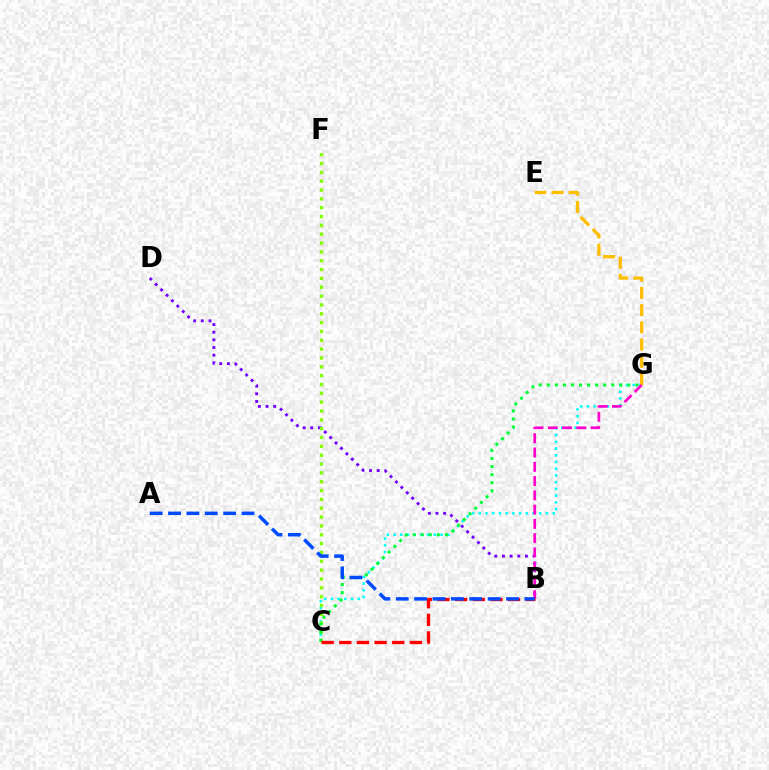{('C', 'G'): [{'color': '#00fff6', 'line_style': 'dotted', 'thickness': 1.83}, {'color': '#00ff39', 'line_style': 'dotted', 'thickness': 2.19}], ('B', 'D'): [{'color': '#7200ff', 'line_style': 'dotted', 'thickness': 2.08}], ('E', 'G'): [{'color': '#ffbd00', 'line_style': 'dashed', 'thickness': 2.34}], ('C', 'F'): [{'color': '#84ff00', 'line_style': 'dotted', 'thickness': 2.4}], ('B', 'G'): [{'color': '#ff00cf', 'line_style': 'dashed', 'thickness': 1.94}], ('B', 'C'): [{'color': '#ff0000', 'line_style': 'dashed', 'thickness': 2.4}], ('A', 'B'): [{'color': '#004bff', 'line_style': 'dashed', 'thickness': 2.5}]}